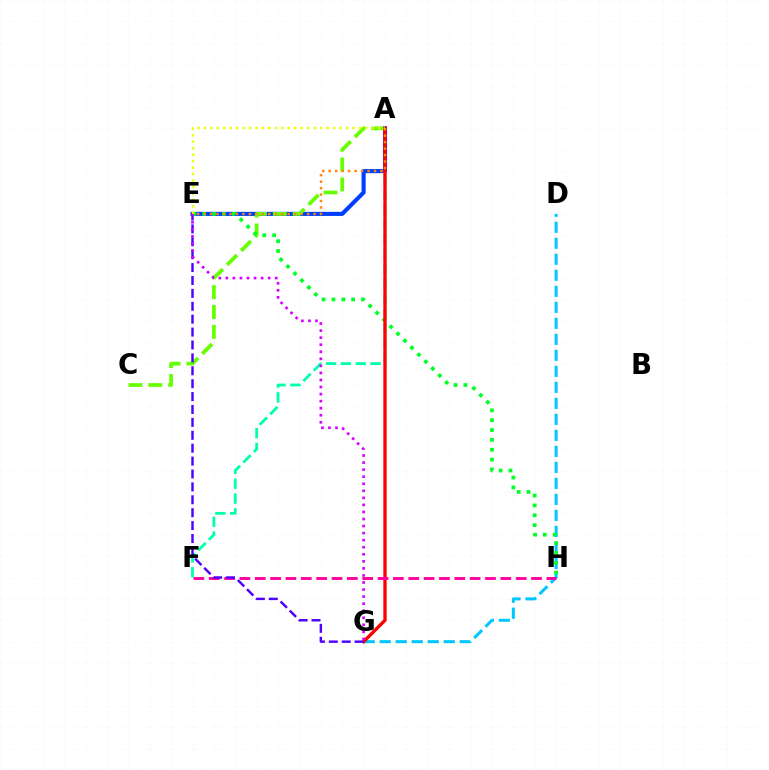{('D', 'G'): [{'color': '#00c7ff', 'line_style': 'dashed', 'thickness': 2.17}], ('A', 'F'): [{'color': '#00ffaf', 'line_style': 'dashed', 'thickness': 2.02}], ('A', 'E'): [{'color': '#003fff', 'line_style': 'solid', 'thickness': 2.96}, {'color': '#ff8800', 'line_style': 'dotted', 'thickness': 1.76}, {'color': '#eeff00', 'line_style': 'dotted', 'thickness': 1.75}], ('A', 'C'): [{'color': '#66ff00', 'line_style': 'dashed', 'thickness': 2.7}], ('E', 'H'): [{'color': '#00ff27', 'line_style': 'dotted', 'thickness': 2.68}], ('A', 'G'): [{'color': '#ff0000', 'line_style': 'solid', 'thickness': 2.4}], ('F', 'H'): [{'color': '#ff00a0', 'line_style': 'dashed', 'thickness': 2.09}], ('E', 'G'): [{'color': '#4f00ff', 'line_style': 'dashed', 'thickness': 1.75}, {'color': '#d600ff', 'line_style': 'dotted', 'thickness': 1.92}]}